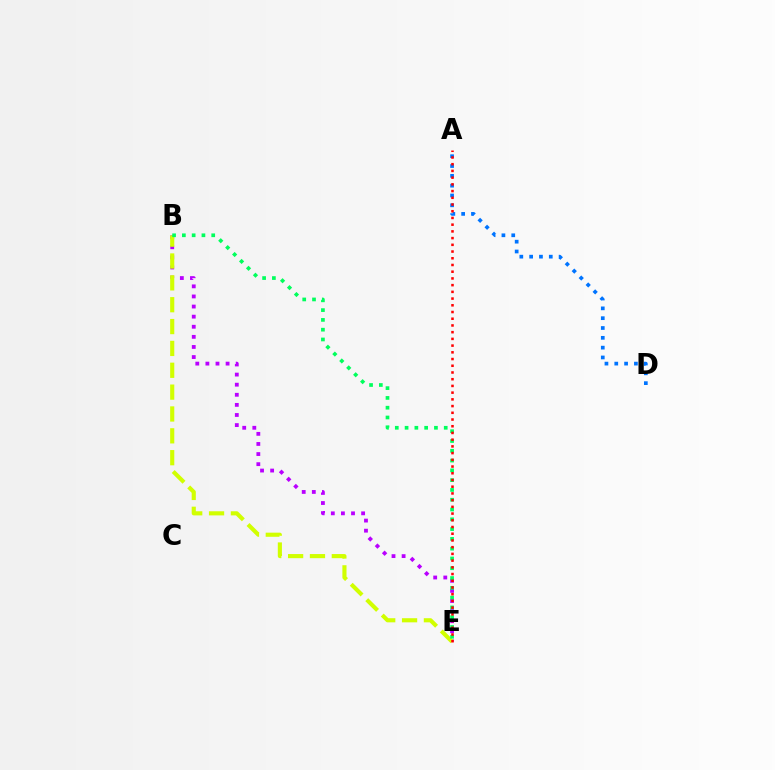{('B', 'E'): [{'color': '#b900ff', 'line_style': 'dotted', 'thickness': 2.74}, {'color': '#d1ff00', 'line_style': 'dashed', 'thickness': 2.97}, {'color': '#00ff5c', 'line_style': 'dotted', 'thickness': 2.66}], ('A', 'D'): [{'color': '#0074ff', 'line_style': 'dotted', 'thickness': 2.67}], ('A', 'E'): [{'color': '#ff0000', 'line_style': 'dotted', 'thickness': 1.83}]}